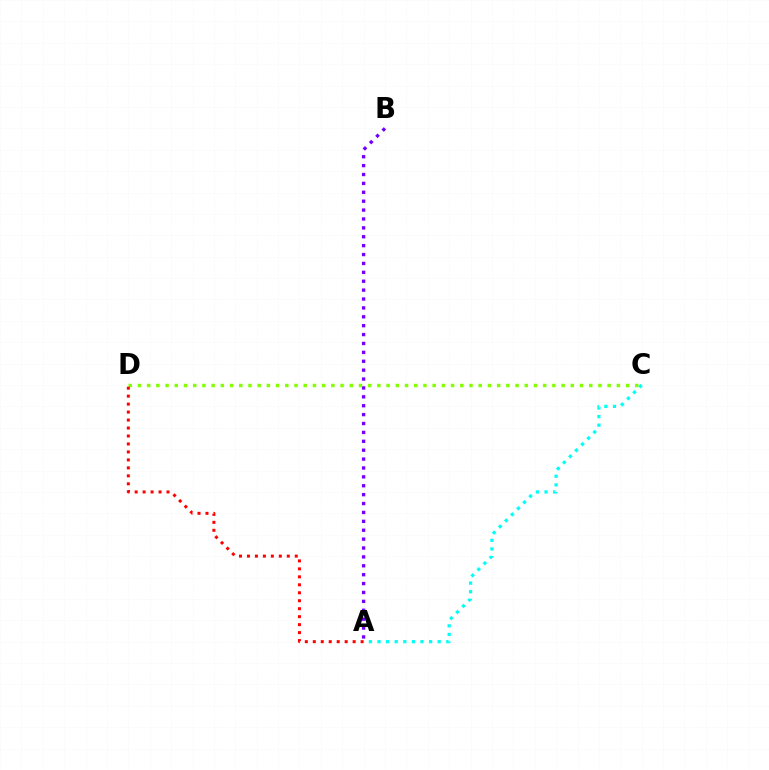{('A', 'B'): [{'color': '#7200ff', 'line_style': 'dotted', 'thickness': 2.42}], ('C', 'D'): [{'color': '#84ff00', 'line_style': 'dotted', 'thickness': 2.5}], ('A', 'C'): [{'color': '#00fff6', 'line_style': 'dotted', 'thickness': 2.34}], ('A', 'D'): [{'color': '#ff0000', 'line_style': 'dotted', 'thickness': 2.17}]}